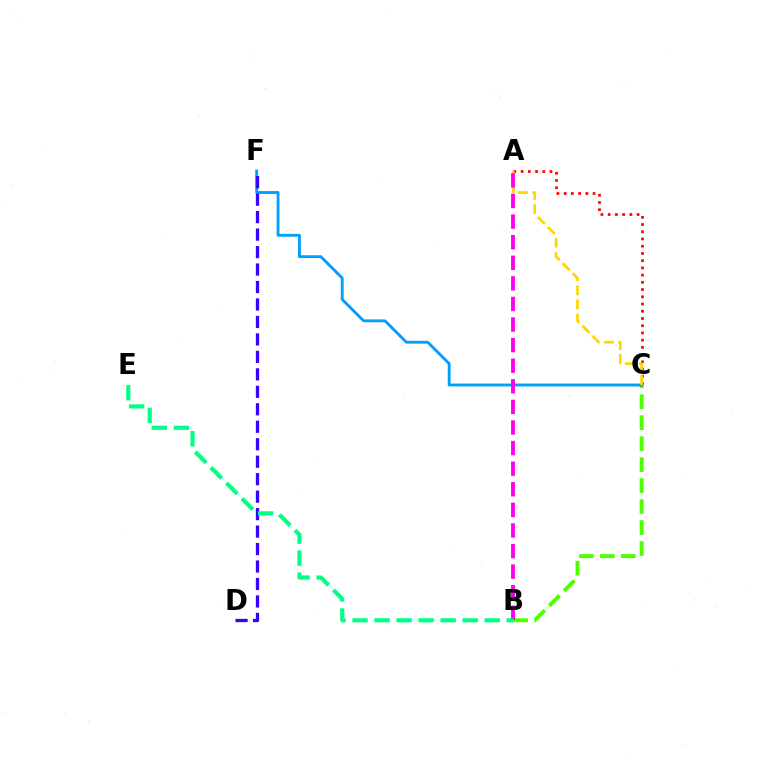{('A', 'C'): [{'color': '#ff0000', 'line_style': 'dotted', 'thickness': 1.96}, {'color': '#ffd500', 'line_style': 'dashed', 'thickness': 1.92}], ('B', 'C'): [{'color': '#4fff00', 'line_style': 'dashed', 'thickness': 2.85}], ('C', 'F'): [{'color': '#009eff', 'line_style': 'solid', 'thickness': 2.05}], ('A', 'B'): [{'color': '#ff00ed', 'line_style': 'dashed', 'thickness': 2.8}], ('D', 'F'): [{'color': '#3700ff', 'line_style': 'dashed', 'thickness': 2.37}], ('B', 'E'): [{'color': '#00ff86', 'line_style': 'dashed', 'thickness': 2.99}]}